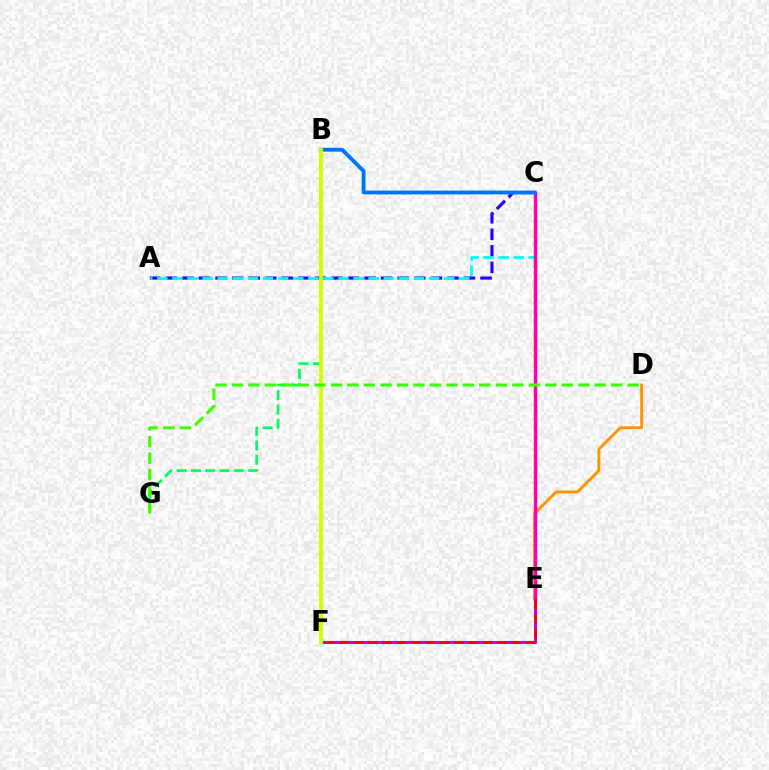{('B', 'G'): [{'color': '#00ff5c', 'line_style': 'dashed', 'thickness': 1.94}], ('A', 'C'): [{'color': '#2500ff', 'line_style': 'dashed', 'thickness': 2.25}, {'color': '#00fff6', 'line_style': 'dashed', 'thickness': 2.05}], ('E', 'F'): [{'color': '#b900ff', 'line_style': 'solid', 'thickness': 2.22}, {'color': '#ff0000', 'line_style': 'dashed', 'thickness': 1.95}], ('D', 'E'): [{'color': '#ff9400', 'line_style': 'solid', 'thickness': 2.13}], ('C', 'E'): [{'color': '#ff00ac', 'line_style': 'solid', 'thickness': 2.48}], ('B', 'C'): [{'color': '#0074ff', 'line_style': 'solid', 'thickness': 2.76}], ('B', 'F'): [{'color': '#d1ff00', 'line_style': 'solid', 'thickness': 2.79}], ('D', 'G'): [{'color': '#3dff00', 'line_style': 'dashed', 'thickness': 2.24}]}